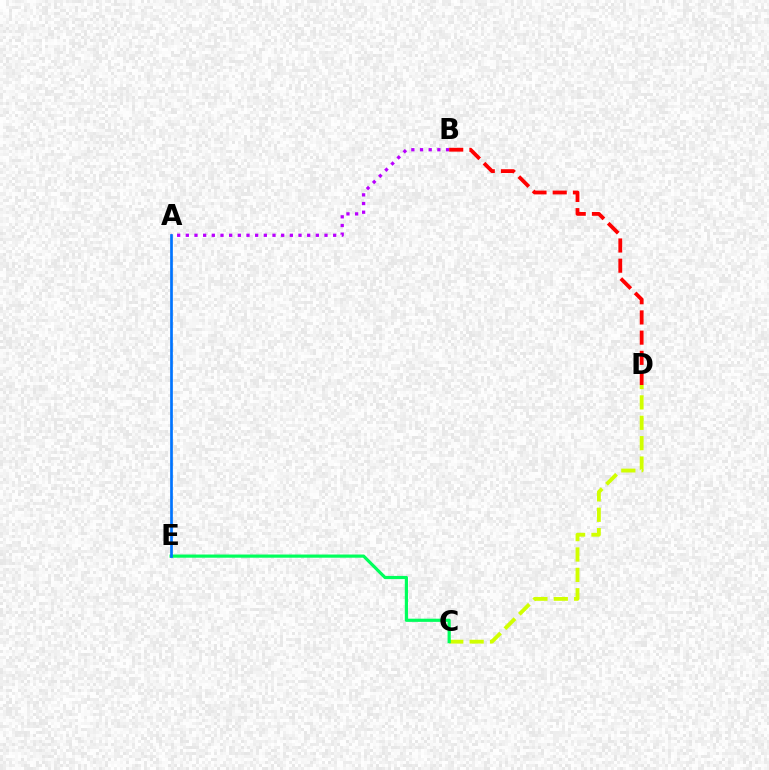{('A', 'B'): [{'color': '#b900ff', 'line_style': 'dotted', 'thickness': 2.35}], ('C', 'D'): [{'color': '#d1ff00', 'line_style': 'dashed', 'thickness': 2.77}], ('B', 'D'): [{'color': '#ff0000', 'line_style': 'dashed', 'thickness': 2.74}], ('C', 'E'): [{'color': '#00ff5c', 'line_style': 'solid', 'thickness': 2.29}], ('A', 'E'): [{'color': '#0074ff', 'line_style': 'solid', 'thickness': 1.94}]}